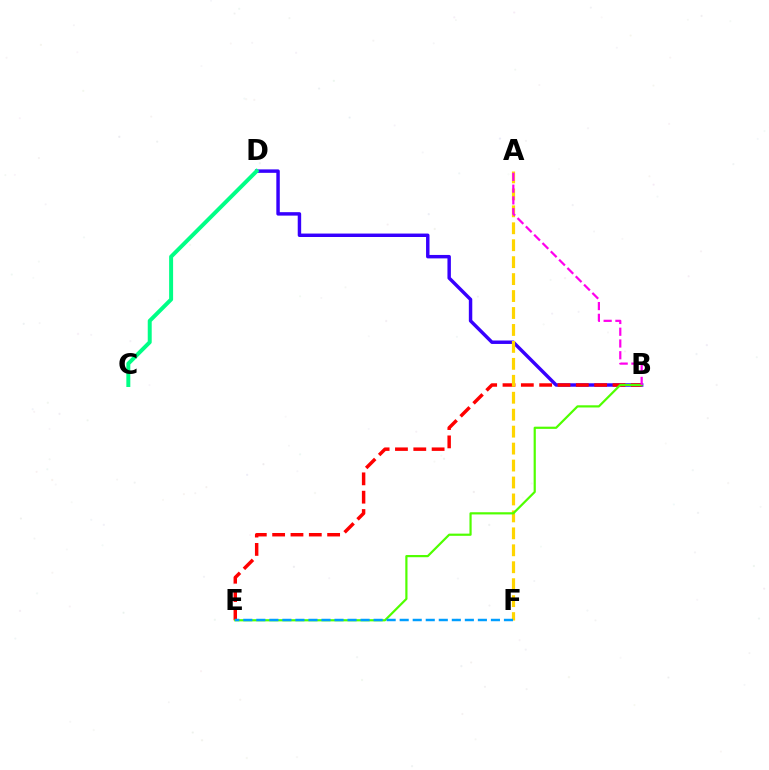{('B', 'D'): [{'color': '#3700ff', 'line_style': 'solid', 'thickness': 2.48}], ('B', 'E'): [{'color': '#ff0000', 'line_style': 'dashed', 'thickness': 2.49}, {'color': '#4fff00', 'line_style': 'solid', 'thickness': 1.58}], ('A', 'F'): [{'color': '#ffd500', 'line_style': 'dashed', 'thickness': 2.3}], ('A', 'B'): [{'color': '#ff00ed', 'line_style': 'dashed', 'thickness': 1.6}], ('C', 'D'): [{'color': '#00ff86', 'line_style': 'solid', 'thickness': 2.86}], ('E', 'F'): [{'color': '#009eff', 'line_style': 'dashed', 'thickness': 1.77}]}